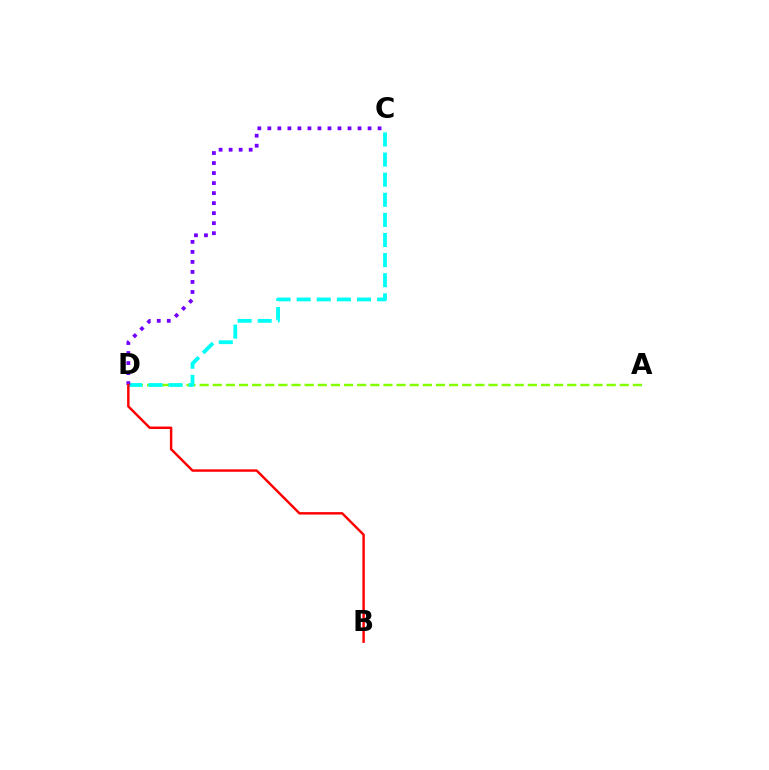{('A', 'D'): [{'color': '#84ff00', 'line_style': 'dashed', 'thickness': 1.78}], ('C', 'D'): [{'color': '#00fff6', 'line_style': 'dashed', 'thickness': 2.73}, {'color': '#7200ff', 'line_style': 'dotted', 'thickness': 2.72}], ('B', 'D'): [{'color': '#ff0000', 'line_style': 'solid', 'thickness': 1.76}]}